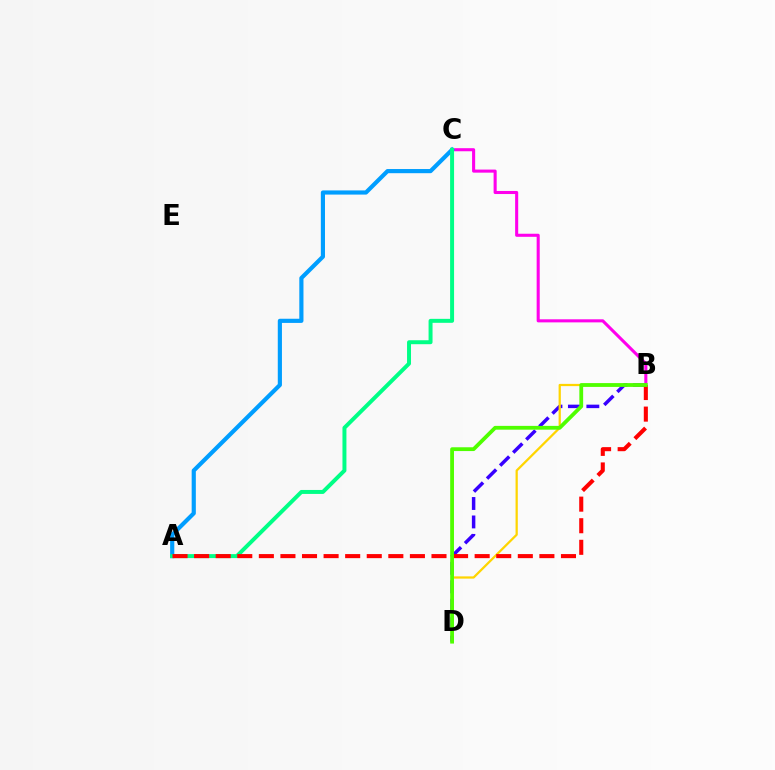{('B', 'C'): [{'color': '#ff00ed', 'line_style': 'solid', 'thickness': 2.21}], ('B', 'D'): [{'color': '#3700ff', 'line_style': 'dashed', 'thickness': 2.51}, {'color': '#ffd500', 'line_style': 'solid', 'thickness': 1.62}, {'color': '#4fff00', 'line_style': 'solid', 'thickness': 2.73}], ('A', 'C'): [{'color': '#009eff', 'line_style': 'solid', 'thickness': 3.0}, {'color': '#00ff86', 'line_style': 'solid', 'thickness': 2.85}], ('A', 'B'): [{'color': '#ff0000', 'line_style': 'dashed', 'thickness': 2.93}]}